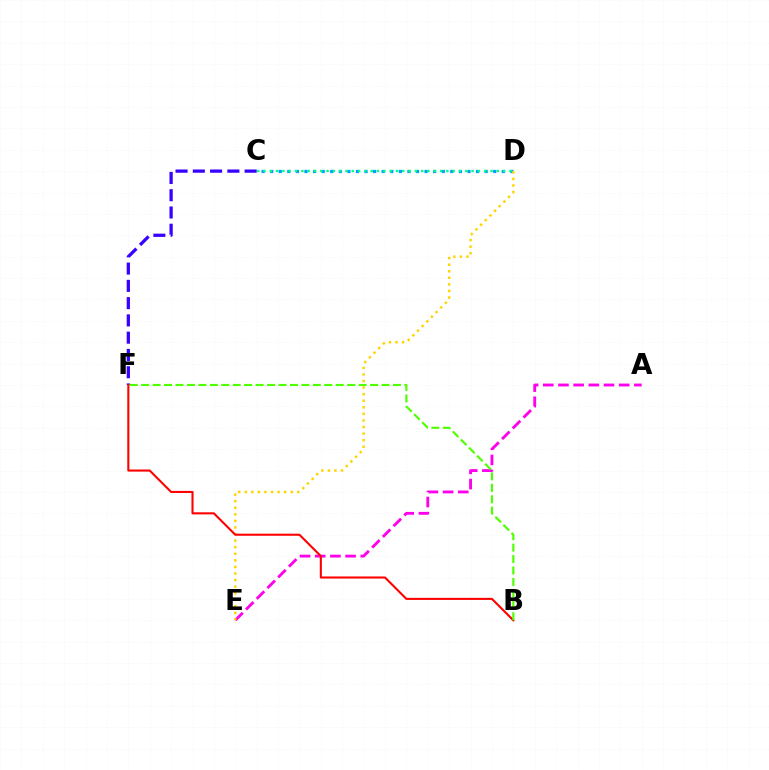{('C', 'D'): [{'color': '#009eff', 'line_style': 'dotted', 'thickness': 2.33}, {'color': '#00ff86', 'line_style': 'dotted', 'thickness': 1.71}], ('A', 'E'): [{'color': '#ff00ed', 'line_style': 'dashed', 'thickness': 2.06}], ('D', 'E'): [{'color': '#ffd500', 'line_style': 'dotted', 'thickness': 1.79}], ('C', 'F'): [{'color': '#3700ff', 'line_style': 'dashed', 'thickness': 2.35}], ('B', 'F'): [{'color': '#ff0000', 'line_style': 'solid', 'thickness': 1.5}, {'color': '#4fff00', 'line_style': 'dashed', 'thickness': 1.55}]}